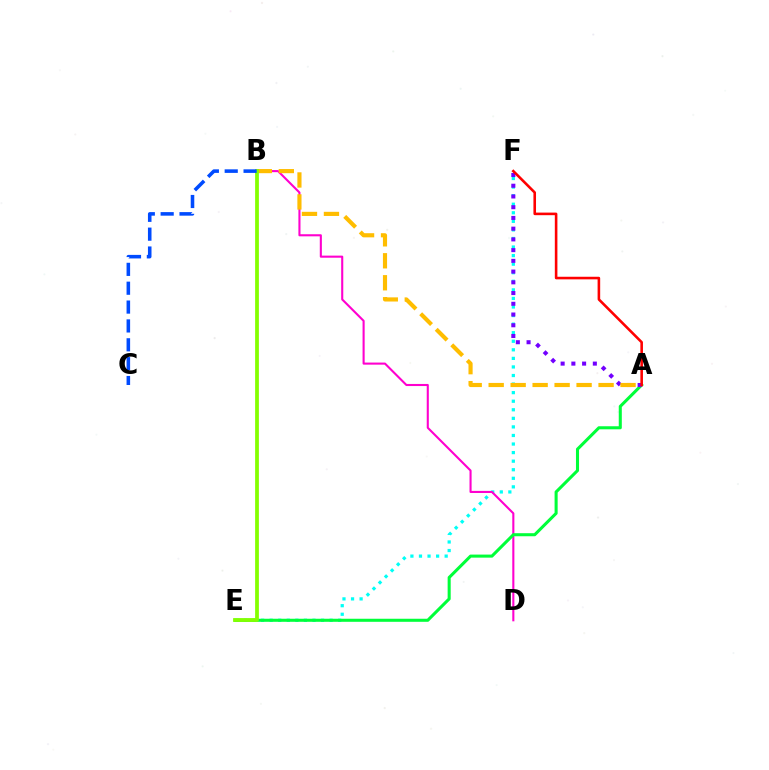{('E', 'F'): [{'color': '#00fff6', 'line_style': 'dotted', 'thickness': 2.33}], ('B', 'D'): [{'color': '#ff00cf', 'line_style': 'solid', 'thickness': 1.51}], ('A', 'E'): [{'color': '#00ff39', 'line_style': 'solid', 'thickness': 2.2}], ('A', 'F'): [{'color': '#7200ff', 'line_style': 'dotted', 'thickness': 2.92}, {'color': '#ff0000', 'line_style': 'solid', 'thickness': 1.86}], ('A', 'B'): [{'color': '#ffbd00', 'line_style': 'dashed', 'thickness': 2.99}], ('B', 'E'): [{'color': '#84ff00', 'line_style': 'solid', 'thickness': 2.71}], ('B', 'C'): [{'color': '#004bff', 'line_style': 'dashed', 'thickness': 2.56}]}